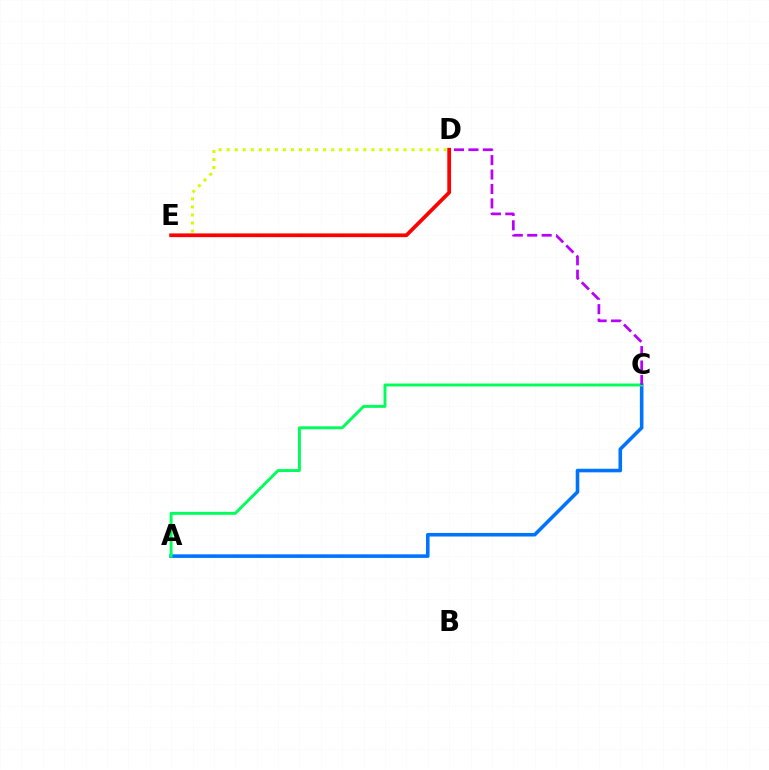{('A', 'C'): [{'color': '#0074ff', 'line_style': 'solid', 'thickness': 2.58}, {'color': '#00ff5c', 'line_style': 'solid', 'thickness': 2.11}], ('D', 'E'): [{'color': '#d1ff00', 'line_style': 'dotted', 'thickness': 2.18}, {'color': '#ff0000', 'line_style': 'solid', 'thickness': 2.68}], ('C', 'D'): [{'color': '#b900ff', 'line_style': 'dashed', 'thickness': 1.96}]}